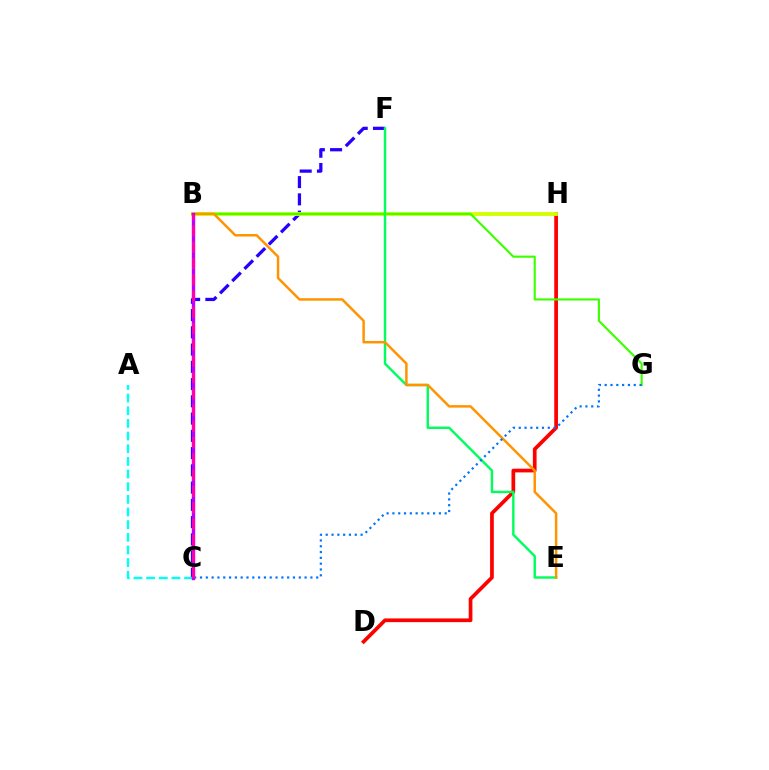{('C', 'F'): [{'color': '#2500ff', 'line_style': 'dashed', 'thickness': 2.34}], ('D', 'H'): [{'color': '#ff0000', 'line_style': 'solid', 'thickness': 2.67}], ('A', 'C'): [{'color': '#00fff6', 'line_style': 'dashed', 'thickness': 1.72}], ('B', 'H'): [{'color': '#d1ff00', 'line_style': 'solid', 'thickness': 2.74}], ('E', 'F'): [{'color': '#00ff5c', 'line_style': 'solid', 'thickness': 1.75}], ('B', 'G'): [{'color': '#3dff00', 'line_style': 'solid', 'thickness': 1.54}], ('B', 'E'): [{'color': '#ff9400', 'line_style': 'solid', 'thickness': 1.79}], ('C', 'G'): [{'color': '#0074ff', 'line_style': 'dotted', 'thickness': 1.58}], ('B', 'C'): [{'color': '#b900ff', 'line_style': 'solid', 'thickness': 2.41}, {'color': '#ff00ac', 'line_style': 'dashed', 'thickness': 2.21}]}